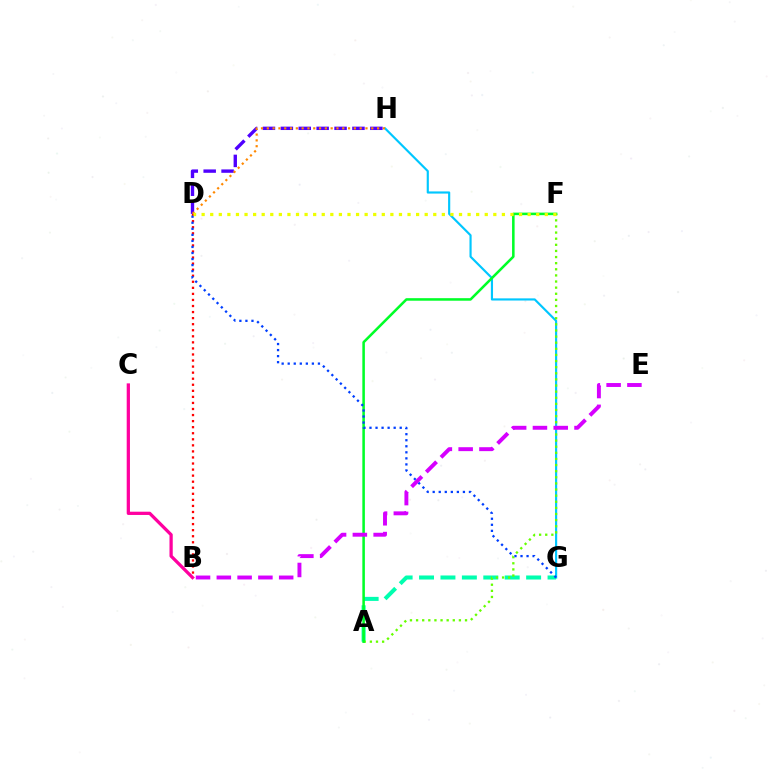{('G', 'H'): [{'color': '#00c7ff', 'line_style': 'solid', 'thickness': 1.55}], ('D', 'H'): [{'color': '#4f00ff', 'line_style': 'dashed', 'thickness': 2.43}, {'color': '#ff8800', 'line_style': 'dotted', 'thickness': 1.58}], ('A', 'G'): [{'color': '#00ffaf', 'line_style': 'dashed', 'thickness': 2.91}], ('A', 'F'): [{'color': '#66ff00', 'line_style': 'dotted', 'thickness': 1.66}, {'color': '#00ff27', 'line_style': 'solid', 'thickness': 1.83}], ('B', 'D'): [{'color': '#ff0000', 'line_style': 'dotted', 'thickness': 1.65}], ('D', 'G'): [{'color': '#003fff', 'line_style': 'dotted', 'thickness': 1.64}], ('B', 'C'): [{'color': '#ff00a0', 'line_style': 'solid', 'thickness': 2.35}], ('B', 'E'): [{'color': '#d600ff', 'line_style': 'dashed', 'thickness': 2.82}], ('D', 'F'): [{'color': '#eeff00', 'line_style': 'dotted', 'thickness': 2.33}]}